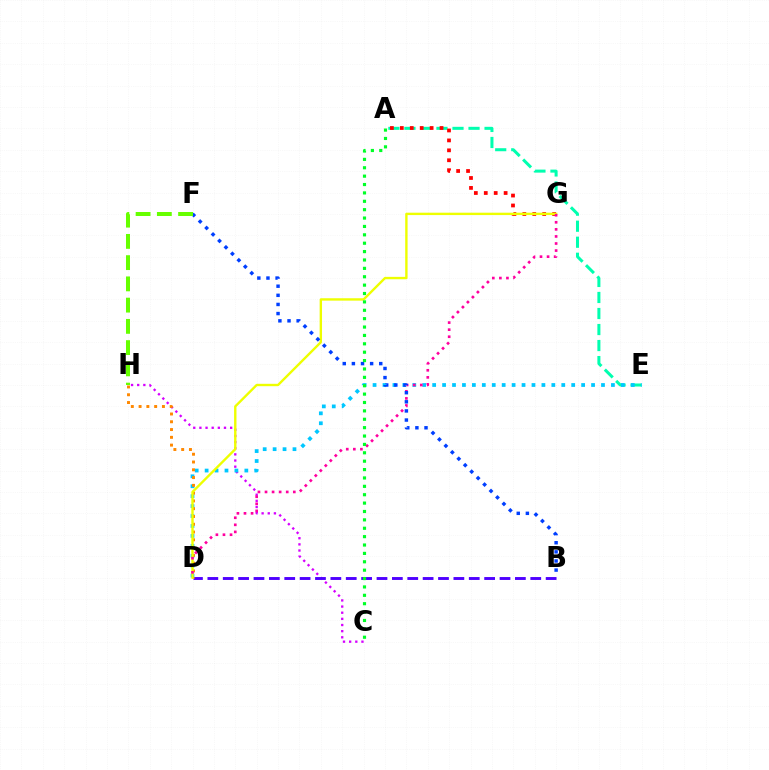{('C', 'H'): [{'color': '#d600ff', 'line_style': 'dotted', 'thickness': 1.67}], ('A', 'E'): [{'color': '#00ffaf', 'line_style': 'dashed', 'thickness': 2.18}], ('D', 'E'): [{'color': '#00c7ff', 'line_style': 'dotted', 'thickness': 2.7}], ('B', 'D'): [{'color': '#4f00ff', 'line_style': 'dashed', 'thickness': 2.09}], ('A', 'G'): [{'color': '#ff0000', 'line_style': 'dotted', 'thickness': 2.7}], ('D', 'H'): [{'color': '#ff8800', 'line_style': 'dotted', 'thickness': 2.11}], ('D', 'G'): [{'color': '#eeff00', 'line_style': 'solid', 'thickness': 1.72}, {'color': '#ff00a0', 'line_style': 'dotted', 'thickness': 1.92}], ('B', 'F'): [{'color': '#003fff', 'line_style': 'dotted', 'thickness': 2.48}], ('A', 'C'): [{'color': '#00ff27', 'line_style': 'dotted', 'thickness': 2.28}], ('F', 'H'): [{'color': '#66ff00', 'line_style': 'dashed', 'thickness': 2.89}]}